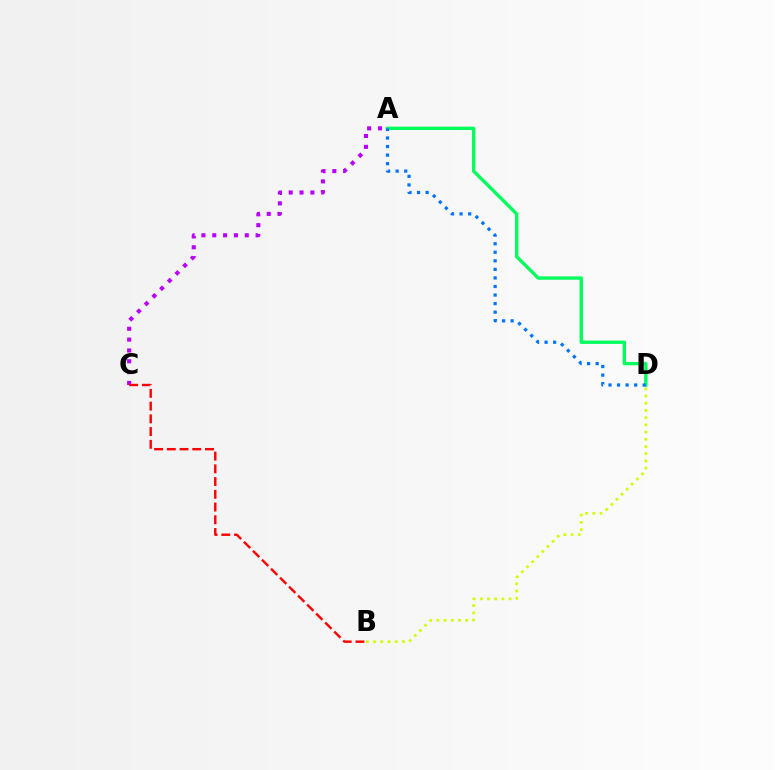{('A', 'C'): [{'color': '#b900ff', 'line_style': 'dotted', 'thickness': 2.94}], ('A', 'D'): [{'color': '#00ff5c', 'line_style': 'solid', 'thickness': 2.42}, {'color': '#0074ff', 'line_style': 'dotted', 'thickness': 2.32}], ('B', 'D'): [{'color': '#d1ff00', 'line_style': 'dotted', 'thickness': 1.96}], ('B', 'C'): [{'color': '#ff0000', 'line_style': 'dashed', 'thickness': 1.73}]}